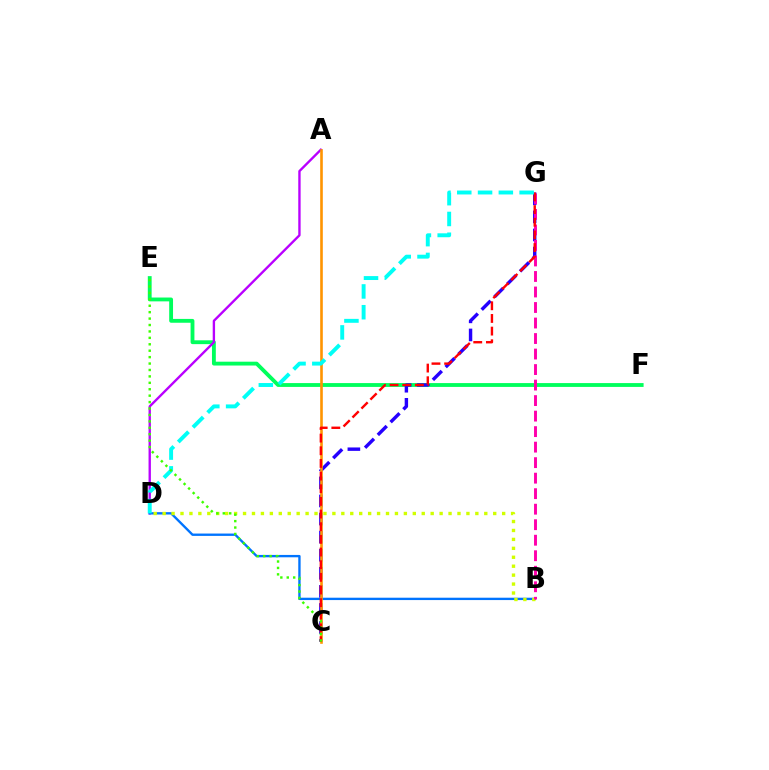{('E', 'F'): [{'color': '#00ff5c', 'line_style': 'solid', 'thickness': 2.76}], ('A', 'D'): [{'color': '#b900ff', 'line_style': 'solid', 'thickness': 1.7}], ('B', 'D'): [{'color': '#0074ff', 'line_style': 'solid', 'thickness': 1.7}, {'color': '#d1ff00', 'line_style': 'dotted', 'thickness': 2.43}], ('C', 'G'): [{'color': '#2500ff', 'line_style': 'dashed', 'thickness': 2.46}, {'color': '#ff0000', 'line_style': 'dashed', 'thickness': 1.72}], ('A', 'C'): [{'color': '#ff9400', 'line_style': 'solid', 'thickness': 1.89}], ('B', 'G'): [{'color': '#ff00ac', 'line_style': 'dashed', 'thickness': 2.11}], ('D', 'G'): [{'color': '#00fff6', 'line_style': 'dashed', 'thickness': 2.82}], ('C', 'E'): [{'color': '#3dff00', 'line_style': 'dotted', 'thickness': 1.75}]}